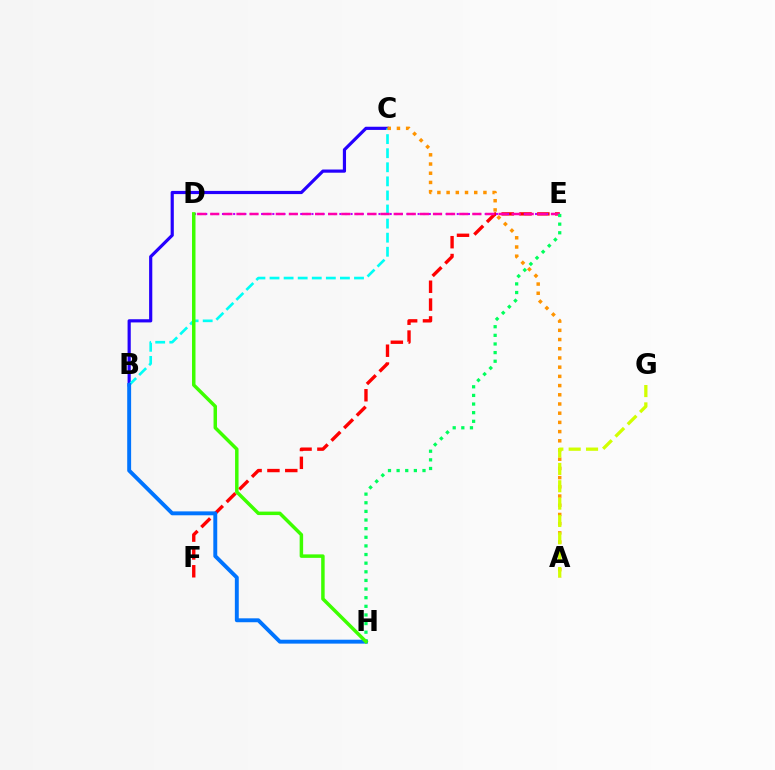{('B', 'C'): [{'color': '#2500ff', 'line_style': 'solid', 'thickness': 2.29}, {'color': '#00fff6', 'line_style': 'dashed', 'thickness': 1.91}], ('E', 'F'): [{'color': '#ff0000', 'line_style': 'dashed', 'thickness': 2.42}], ('D', 'E'): [{'color': '#b900ff', 'line_style': 'dotted', 'thickness': 1.52}, {'color': '#ff00ac', 'line_style': 'dashed', 'thickness': 1.78}], ('A', 'C'): [{'color': '#ff9400', 'line_style': 'dotted', 'thickness': 2.5}], ('A', 'G'): [{'color': '#d1ff00', 'line_style': 'dashed', 'thickness': 2.36}], ('B', 'H'): [{'color': '#0074ff', 'line_style': 'solid', 'thickness': 2.81}], ('E', 'H'): [{'color': '#00ff5c', 'line_style': 'dotted', 'thickness': 2.34}], ('D', 'H'): [{'color': '#3dff00', 'line_style': 'solid', 'thickness': 2.5}]}